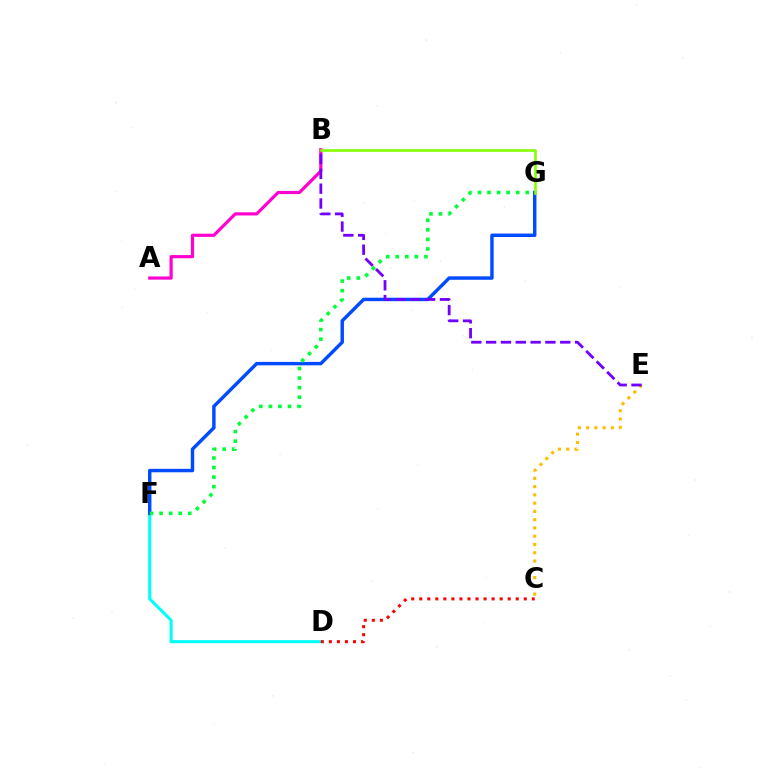{('A', 'B'): [{'color': '#ff00cf', 'line_style': 'solid', 'thickness': 2.29}], ('C', 'E'): [{'color': '#ffbd00', 'line_style': 'dotted', 'thickness': 2.25}], ('D', 'F'): [{'color': '#00fff6', 'line_style': 'solid', 'thickness': 2.21}], ('C', 'D'): [{'color': '#ff0000', 'line_style': 'dotted', 'thickness': 2.18}], ('F', 'G'): [{'color': '#004bff', 'line_style': 'solid', 'thickness': 2.48}, {'color': '#00ff39', 'line_style': 'dotted', 'thickness': 2.6}], ('B', 'E'): [{'color': '#7200ff', 'line_style': 'dashed', 'thickness': 2.01}], ('B', 'G'): [{'color': '#84ff00', 'line_style': 'solid', 'thickness': 1.89}]}